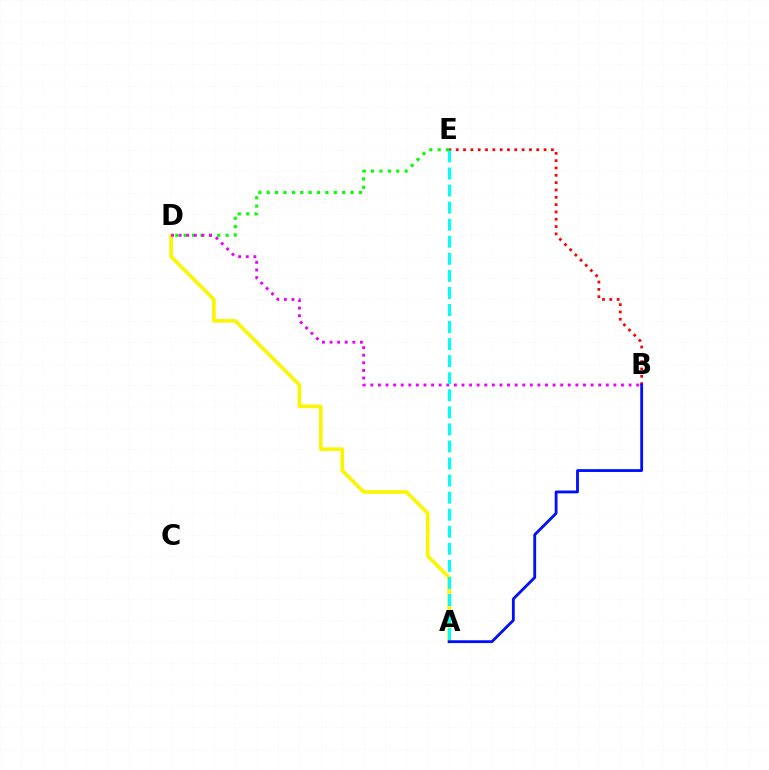{('D', 'E'): [{'color': '#08ff00', 'line_style': 'dotted', 'thickness': 2.28}], ('A', 'D'): [{'color': '#fcf500', 'line_style': 'solid', 'thickness': 2.61}], ('B', 'D'): [{'color': '#ee00ff', 'line_style': 'dotted', 'thickness': 2.06}], ('B', 'E'): [{'color': '#ff0000', 'line_style': 'dotted', 'thickness': 1.99}], ('A', 'E'): [{'color': '#00fff6', 'line_style': 'dashed', 'thickness': 2.32}], ('A', 'B'): [{'color': '#0010ff', 'line_style': 'solid', 'thickness': 2.03}]}